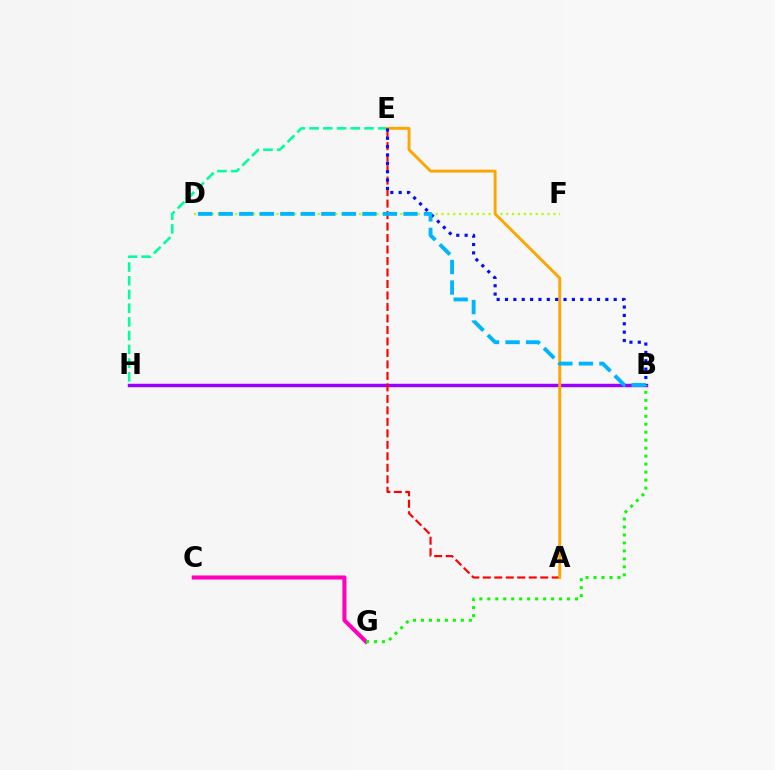{('C', 'G'): [{'color': '#ff00bd', 'line_style': 'solid', 'thickness': 2.92}], ('E', 'H'): [{'color': '#00ff9d', 'line_style': 'dashed', 'thickness': 1.86}], ('B', 'H'): [{'color': '#9b00ff', 'line_style': 'solid', 'thickness': 2.47}], ('B', 'G'): [{'color': '#08ff00', 'line_style': 'dotted', 'thickness': 2.17}], ('A', 'E'): [{'color': '#ff0000', 'line_style': 'dashed', 'thickness': 1.56}, {'color': '#ffa500', 'line_style': 'solid', 'thickness': 2.09}], ('D', 'F'): [{'color': '#b3ff00', 'line_style': 'dotted', 'thickness': 1.6}], ('B', 'E'): [{'color': '#0010ff', 'line_style': 'dotted', 'thickness': 2.27}], ('B', 'D'): [{'color': '#00b5ff', 'line_style': 'dashed', 'thickness': 2.79}]}